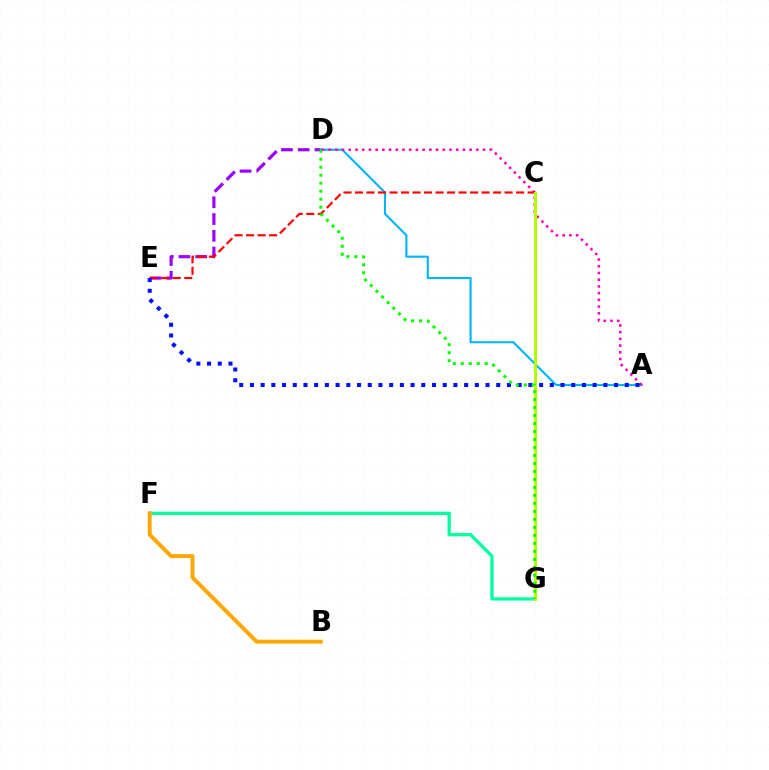{('D', 'E'): [{'color': '#9b00ff', 'line_style': 'dashed', 'thickness': 2.28}], ('A', 'D'): [{'color': '#00b5ff', 'line_style': 'solid', 'thickness': 1.52}, {'color': '#ff00bd', 'line_style': 'dotted', 'thickness': 1.82}], ('C', 'E'): [{'color': '#ff0000', 'line_style': 'dashed', 'thickness': 1.56}], ('F', 'G'): [{'color': '#00ff9d', 'line_style': 'solid', 'thickness': 2.37}], ('A', 'E'): [{'color': '#0010ff', 'line_style': 'dotted', 'thickness': 2.91}], ('C', 'G'): [{'color': '#b3ff00', 'line_style': 'solid', 'thickness': 2.18}], ('B', 'F'): [{'color': '#ffa500', 'line_style': 'solid', 'thickness': 2.8}], ('D', 'G'): [{'color': '#08ff00', 'line_style': 'dotted', 'thickness': 2.17}]}